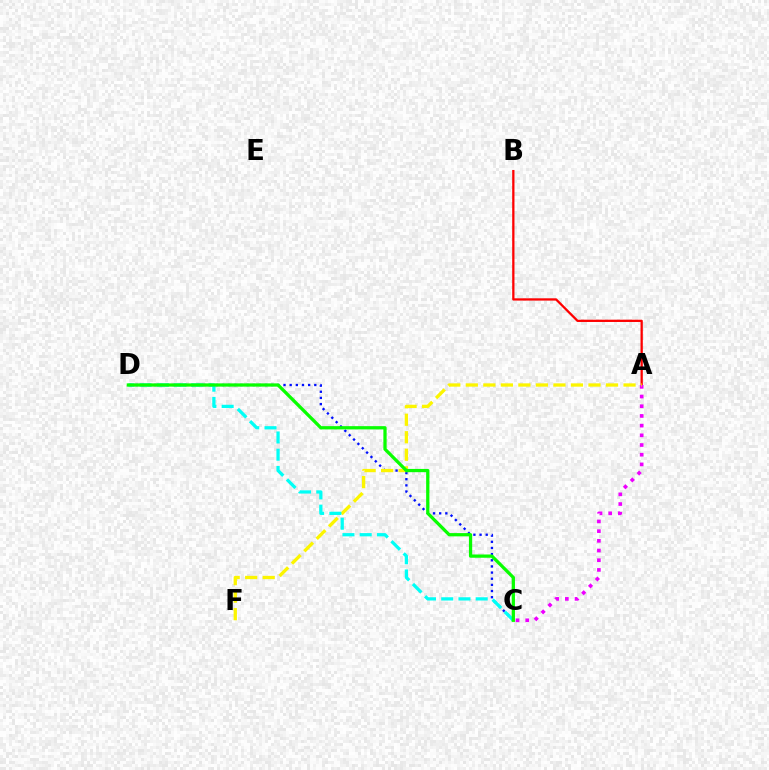{('C', 'D'): [{'color': '#0010ff', 'line_style': 'dotted', 'thickness': 1.67}, {'color': '#00fff6', 'line_style': 'dashed', 'thickness': 2.34}, {'color': '#08ff00', 'line_style': 'solid', 'thickness': 2.35}], ('A', 'B'): [{'color': '#ff0000', 'line_style': 'solid', 'thickness': 1.64}], ('A', 'C'): [{'color': '#ee00ff', 'line_style': 'dotted', 'thickness': 2.63}], ('A', 'F'): [{'color': '#fcf500', 'line_style': 'dashed', 'thickness': 2.38}]}